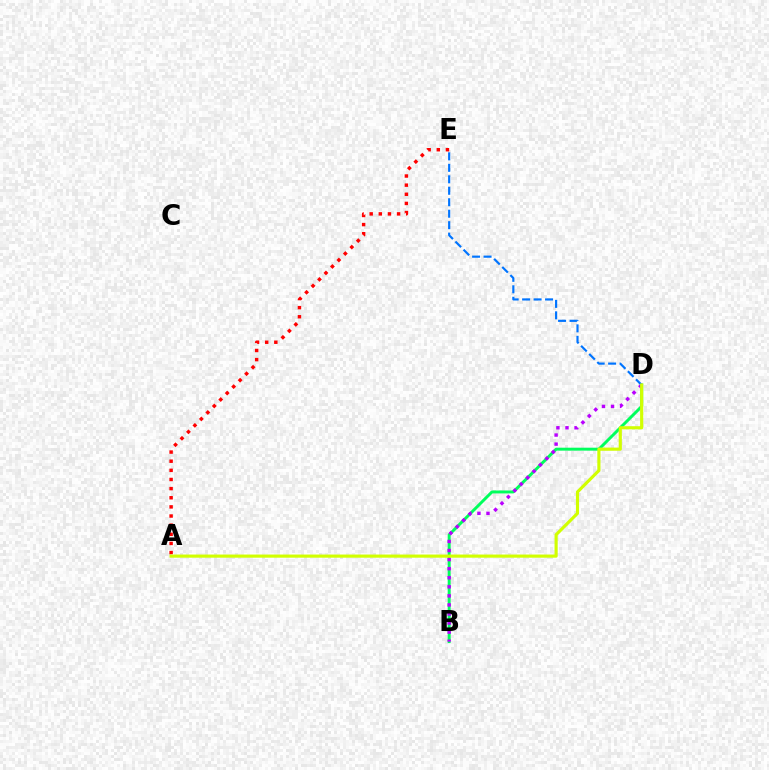{('B', 'D'): [{'color': '#00ff5c', 'line_style': 'solid', 'thickness': 2.12}, {'color': '#b900ff', 'line_style': 'dotted', 'thickness': 2.46}], ('D', 'E'): [{'color': '#0074ff', 'line_style': 'dashed', 'thickness': 1.56}], ('A', 'E'): [{'color': '#ff0000', 'line_style': 'dotted', 'thickness': 2.48}], ('A', 'D'): [{'color': '#d1ff00', 'line_style': 'solid', 'thickness': 2.26}]}